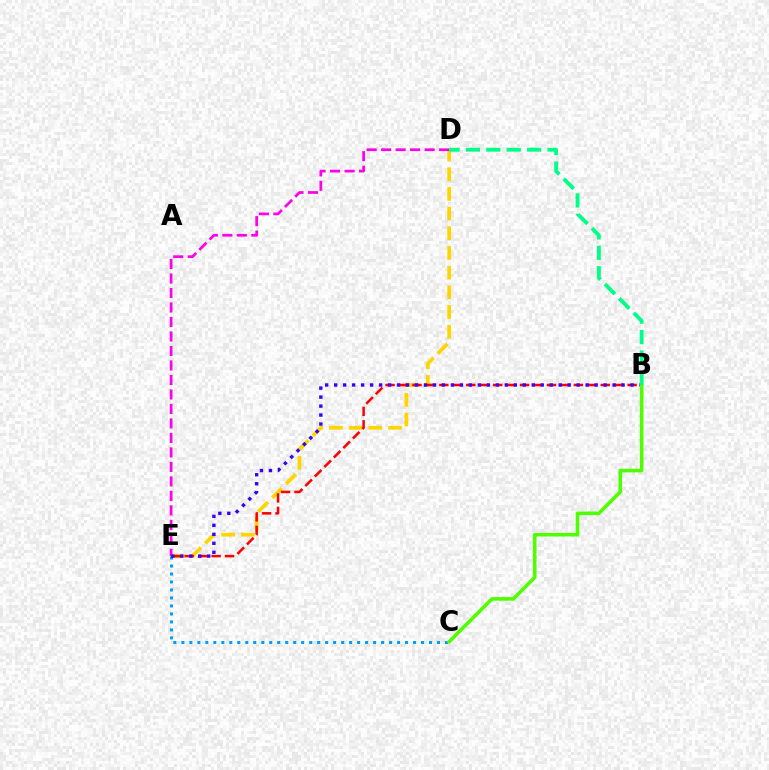{('D', 'E'): [{'color': '#ffd500', 'line_style': 'dashed', 'thickness': 2.67}, {'color': '#ff00ed', 'line_style': 'dashed', 'thickness': 1.97}], ('B', 'E'): [{'color': '#ff0000', 'line_style': 'dashed', 'thickness': 1.83}, {'color': '#3700ff', 'line_style': 'dotted', 'thickness': 2.44}], ('C', 'E'): [{'color': '#009eff', 'line_style': 'dotted', 'thickness': 2.17}], ('B', 'C'): [{'color': '#4fff00', 'line_style': 'solid', 'thickness': 2.57}], ('B', 'D'): [{'color': '#00ff86', 'line_style': 'dashed', 'thickness': 2.77}]}